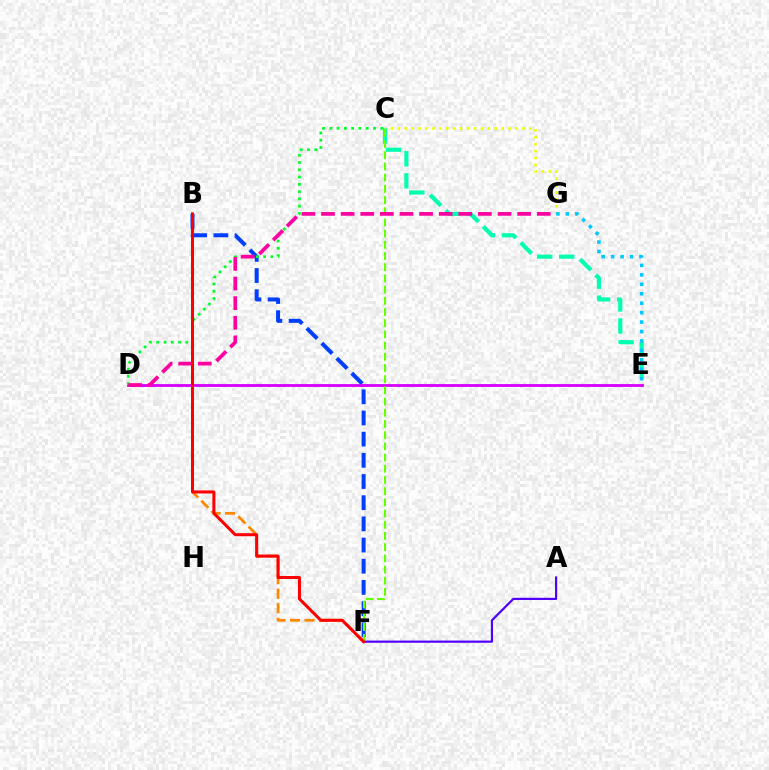{('B', 'F'): [{'color': '#003fff', 'line_style': 'dashed', 'thickness': 2.88}, {'color': '#ff8800', 'line_style': 'dashed', 'thickness': 1.97}, {'color': '#ff0000', 'line_style': 'solid', 'thickness': 2.18}], ('C', 'E'): [{'color': '#00ffaf', 'line_style': 'dashed', 'thickness': 3.0}], ('C', 'G'): [{'color': '#eeff00', 'line_style': 'dotted', 'thickness': 1.88}], ('A', 'F'): [{'color': '#4f00ff', 'line_style': 'solid', 'thickness': 1.57}], ('E', 'G'): [{'color': '#00c7ff', 'line_style': 'dotted', 'thickness': 2.57}], ('D', 'E'): [{'color': '#d600ff', 'line_style': 'solid', 'thickness': 2.03}], ('C', 'D'): [{'color': '#00ff27', 'line_style': 'dotted', 'thickness': 1.98}], ('C', 'F'): [{'color': '#66ff00', 'line_style': 'dashed', 'thickness': 1.52}], ('D', 'G'): [{'color': '#ff00a0', 'line_style': 'dashed', 'thickness': 2.66}]}